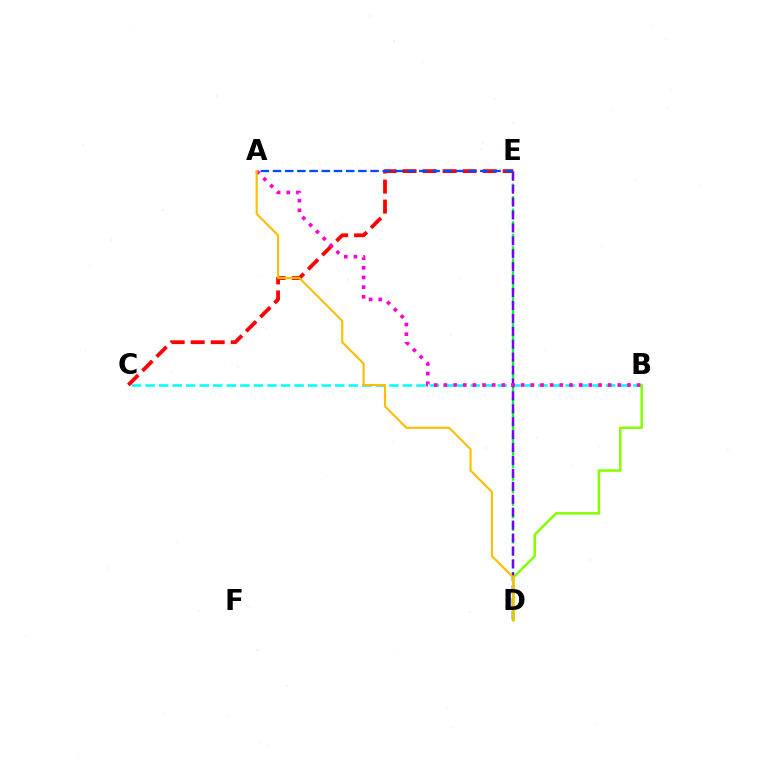{('D', 'E'): [{'color': '#00ff39', 'line_style': 'dashed', 'thickness': 1.7}, {'color': '#7200ff', 'line_style': 'dashed', 'thickness': 1.75}], ('B', 'C'): [{'color': '#00fff6', 'line_style': 'dashed', 'thickness': 1.84}], ('C', 'E'): [{'color': '#ff0000', 'line_style': 'dashed', 'thickness': 2.72}], ('B', 'D'): [{'color': '#84ff00', 'line_style': 'solid', 'thickness': 1.79}], ('A', 'E'): [{'color': '#004bff', 'line_style': 'dashed', 'thickness': 1.66}], ('A', 'B'): [{'color': '#ff00cf', 'line_style': 'dotted', 'thickness': 2.62}], ('A', 'D'): [{'color': '#ffbd00', 'line_style': 'solid', 'thickness': 1.54}]}